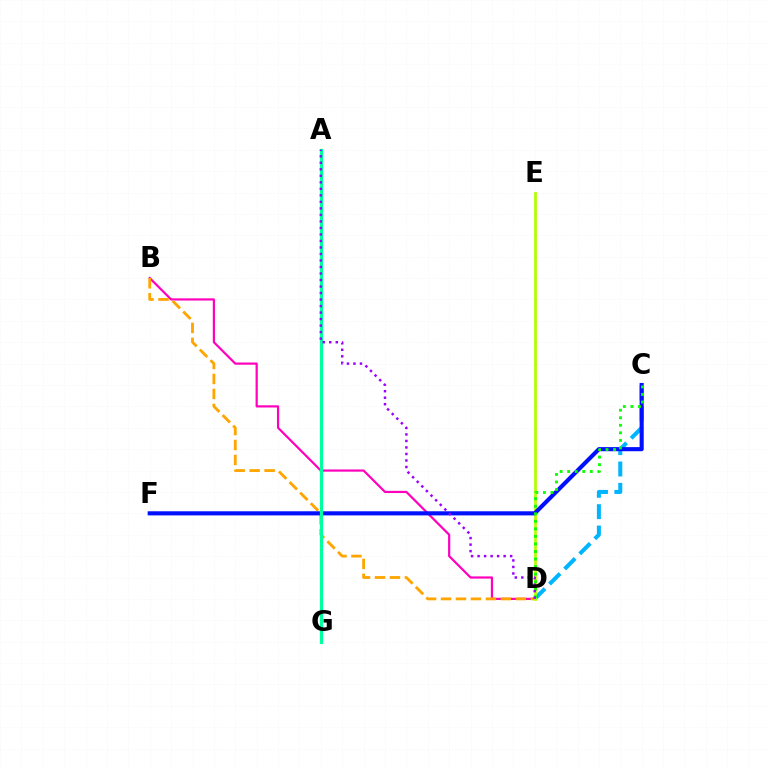{('B', 'D'): [{'color': '#ff00bd', 'line_style': 'solid', 'thickness': 1.58}, {'color': '#ffa500', 'line_style': 'dashed', 'thickness': 2.03}], ('C', 'D'): [{'color': '#00b5ff', 'line_style': 'dashed', 'thickness': 2.9}, {'color': '#08ff00', 'line_style': 'dotted', 'thickness': 2.05}], ('A', 'G'): [{'color': '#ff0000', 'line_style': 'dashed', 'thickness': 1.86}, {'color': '#00ff9d', 'line_style': 'solid', 'thickness': 2.3}], ('D', 'E'): [{'color': '#b3ff00', 'line_style': 'solid', 'thickness': 1.98}], ('C', 'F'): [{'color': '#0010ff', 'line_style': 'solid', 'thickness': 2.96}], ('A', 'D'): [{'color': '#9b00ff', 'line_style': 'dotted', 'thickness': 1.77}]}